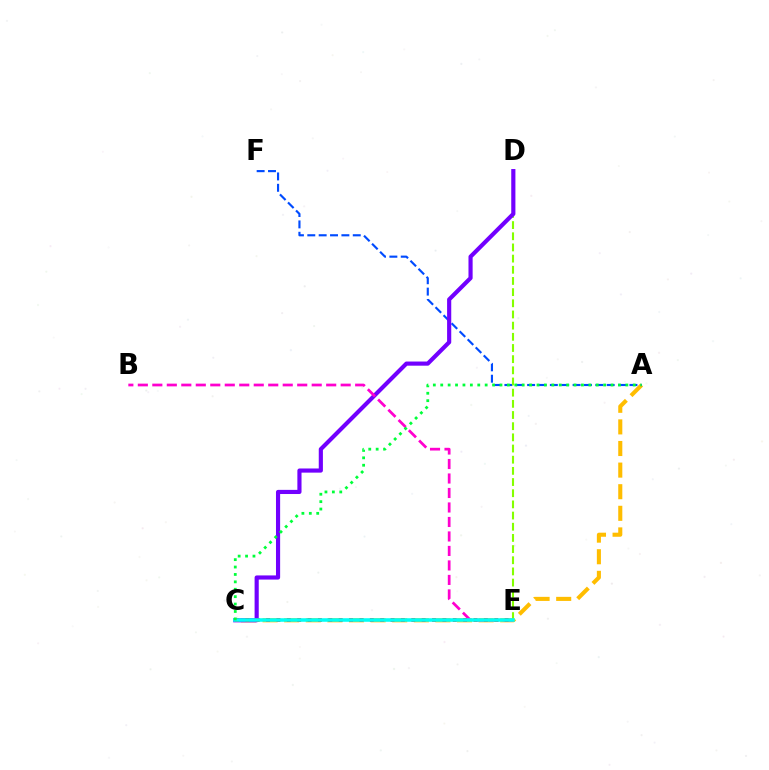{('A', 'C'): [{'color': '#ffbd00', 'line_style': 'dashed', 'thickness': 2.94}, {'color': '#00ff39', 'line_style': 'dotted', 'thickness': 2.01}], ('A', 'F'): [{'color': '#004bff', 'line_style': 'dashed', 'thickness': 1.54}], ('D', 'E'): [{'color': '#84ff00', 'line_style': 'dashed', 'thickness': 1.52}], ('C', 'D'): [{'color': '#7200ff', 'line_style': 'solid', 'thickness': 2.99}], ('B', 'E'): [{'color': '#ff00cf', 'line_style': 'dashed', 'thickness': 1.97}], ('C', 'E'): [{'color': '#ff0000', 'line_style': 'dotted', 'thickness': 2.82}, {'color': '#00fff6', 'line_style': 'solid', 'thickness': 2.57}]}